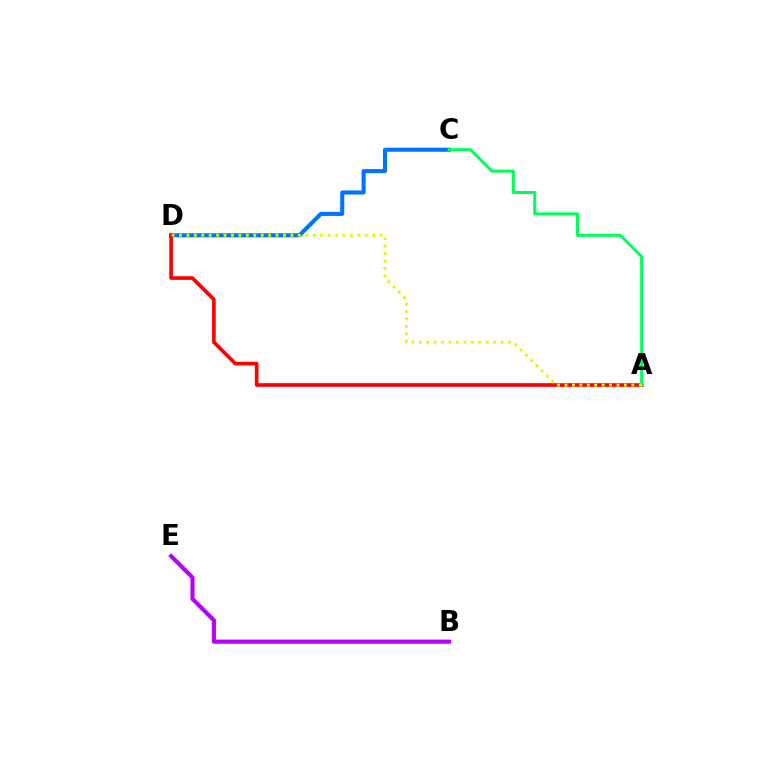{('C', 'D'): [{'color': '#0074ff', 'line_style': 'solid', 'thickness': 2.94}], ('B', 'E'): [{'color': '#b900ff', 'line_style': 'solid', 'thickness': 2.98}], ('A', 'D'): [{'color': '#ff0000', 'line_style': 'solid', 'thickness': 2.62}, {'color': '#d1ff00', 'line_style': 'dotted', 'thickness': 2.02}], ('A', 'C'): [{'color': '#00ff5c', 'line_style': 'solid', 'thickness': 2.19}]}